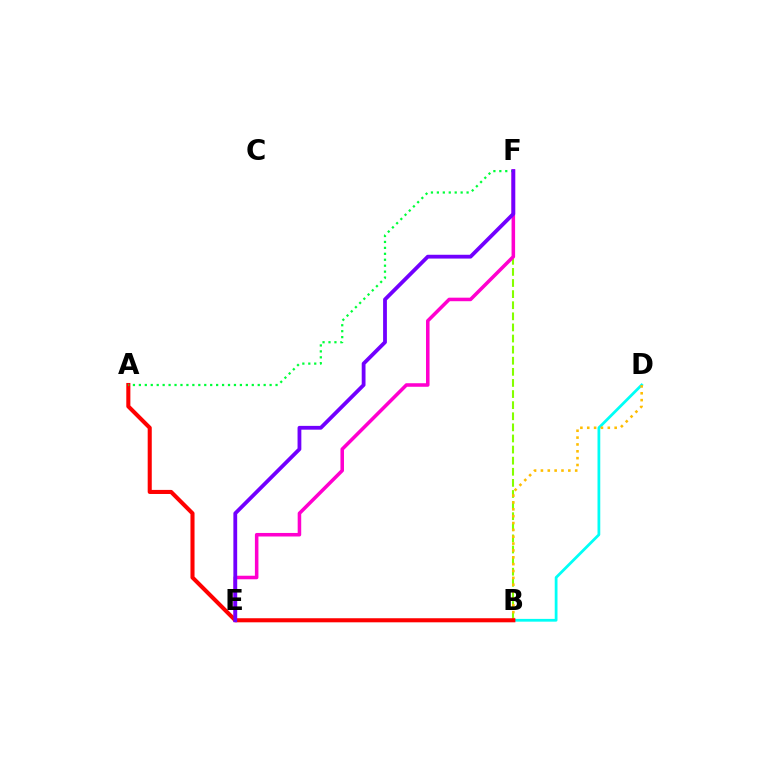{('B', 'F'): [{'color': '#84ff00', 'line_style': 'dashed', 'thickness': 1.51}], ('B', 'E'): [{'color': '#004bff', 'line_style': 'solid', 'thickness': 1.89}], ('B', 'D'): [{'color': '#00fff6', 'line_style': 'solid', 'thickness': 1.99}, {'color': '#ffbd00', 'line_style': 'dotted', 'thickness': 1.86}], ('E', 'F'): [{'color': '#ff00cf', 'line_style': 'solid', 'thickness': 2.55}, {'color': '#7200ff', 'line_style': 'solid', 'thickness': 2.74}], ('A', 'B'): [{'color': '#ff0000', 'line_style': 'solid', 'thickness': 2.93}], ('A', 'F'): [{'color': '#00ff39', 'line_style': 'dotted', 'thickness': 1.61}]}